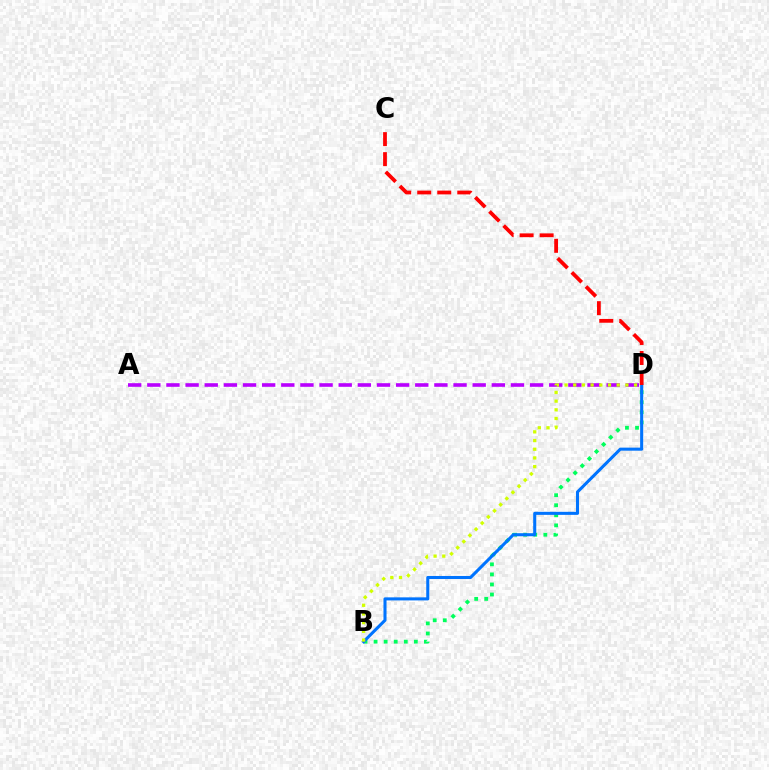{('B', 'D'): [{'color': '#00ff5c', 'line_style': 'dotted', 'thickness': 2.73}, {'color': '#0074ff', 'line_style': 'solid', 'thickness': 2.2}, {'color': '#d1ff00', 'line_style': 'dotted', 'thickness': 2.36}], ('A', 'D'): [{'color': '#b900ff', 'line_style': 'dashed', 'thickness': 2.6}], ('C', 'D'): [{'color': '#ff0000', 'line_style': 'dashed', 'thickness': 2.72}]}